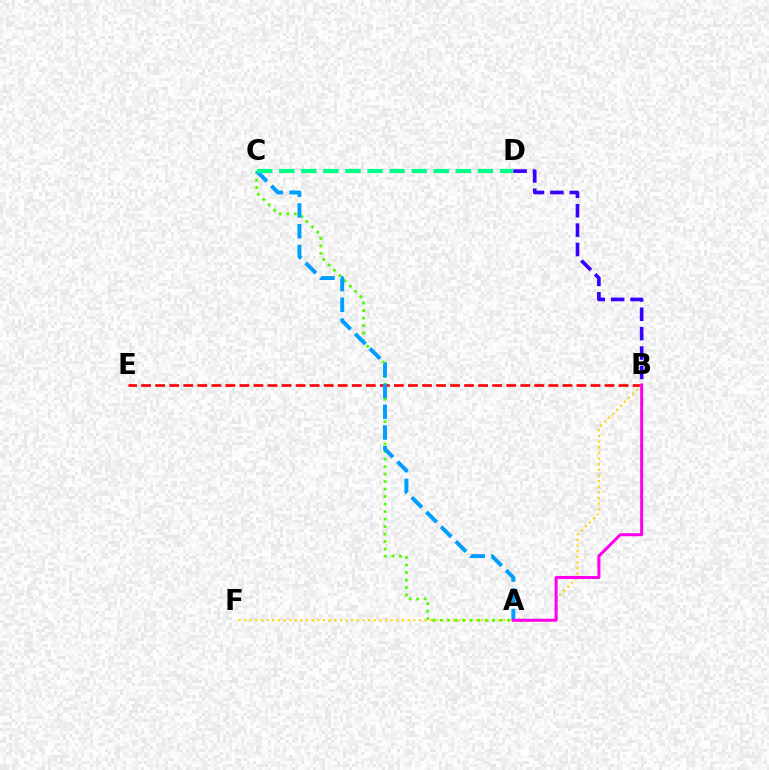{('B', 'E'): [{'color': '#ff0000', 'line_style': 'dashed', 'thickness': 1.91}], ('B', 'F'): [{'color': '#ffd500', 'line_style': 'dotted', 'thickness': 1.53}], ('A', 'C'): [{'color': '#4fff00', 'line_style': 'dotted', 'thickness': 2.04}, {'color': '#009eff', 'line_style': 'dashed', 'thickness': 2.82}], ('C', 'D'): [{'color': '#00ff86', 'line_style': 'dashed', 'thickness': 3.0}], ('B', 'D'): [{'color': '#3700ff', 'line_style': 'dashed', 'thickness': 2.63}], ('A', 'B'): [{'color': '#ff00ed', 'line_style': 'solid', 'thickness': 2.18}]}